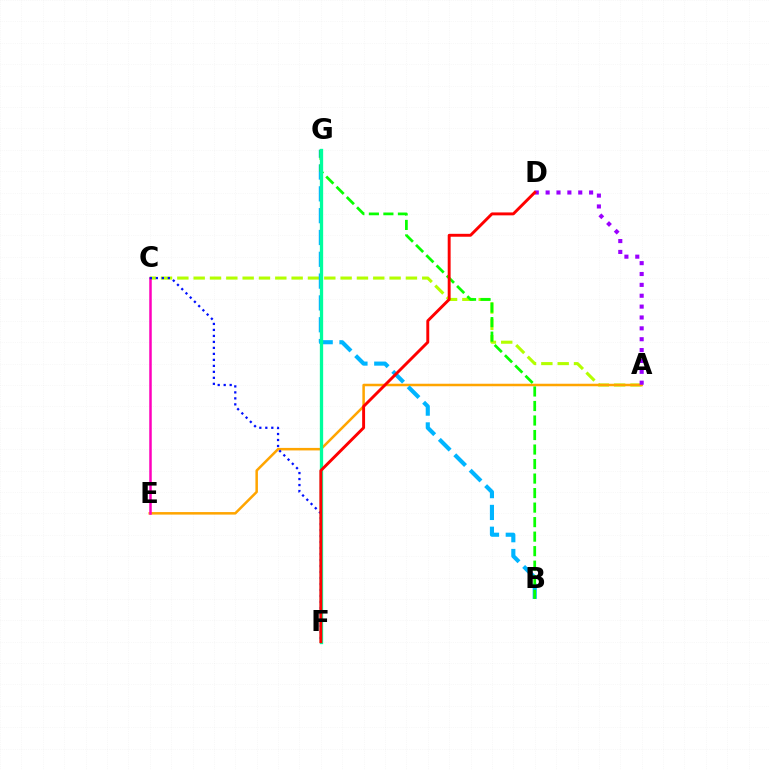{('A', 'C'): [{'color': '#b3ff00', 'line_style': 'dashed', 'thickness': 2.22}], ('A', 'E'): [{'color': '#ffa500', 'line_style': 'solid', 'thickness': 1.81}], ('B', 'G'): [{'color': '#00b5ff', 'line_style': 'dashed', 'thickness': 2.96}, {'color': '#08ff00', 'line_style': 'dashed', 'thickness': 1.97}], ('A', 'D'): [{'color': '#9b00ff', 'line_style': 'dotted', 'thickness': 2.95}], ('C', 'E'): [{'color': '#ff00bd', 'line_style': 'solid', 'thickness': 1.81}], ('C', 'F'): [{'color': '#0010ff', 'line_style': 'dotted', 'thickness': 1.63}], ('F', 'G'): [{'color': '#00ff9d', 'line_style': 'solid', 'thickness': 2.38}], ('D', 'F'): [{'color': '#ff0000', 'line_style': 'solid', 'thickness': 2.1}]}